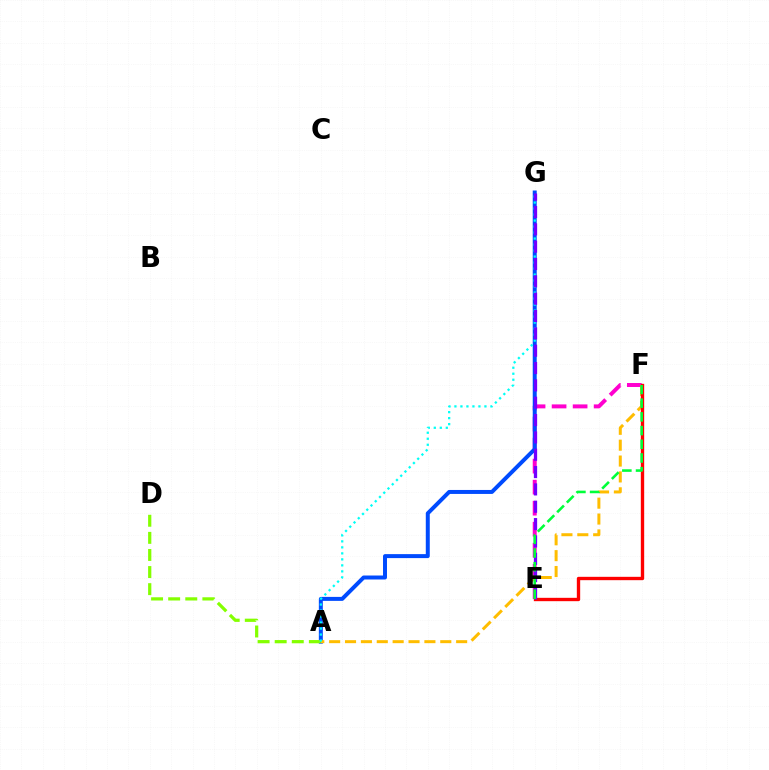{('E', 'F'): [{'color': '#ff00cf', 'line_style': 'dashed', 'thickness': 2.86}, {'color': '#ff0000', 'line_style': 'solid', 'thickness': 2.41}, {'color': '#00ff39', 'line_style': 'dashed', 'thickness': 1.86}], ('A', 'G'): [{'color': '#004bff', 'line_style': 'solid', 'thickness': 2.86}, {'color': '#00fff6', 'line_style': 'dotted', 'thickness': 1.63}], ('A', 'F'): [{'color': '#ffbd00', 'line_style': 'dashed', 'thickness': 2.16}], ('A', 'D'): [{'color': '#84ff00', 'line_style': 'dashed', 'thickness': 2.32}], ('E', 'G'): [{'color': '#7200ff', 'line_style': 'dashed', 'thickness': 2.36}]}